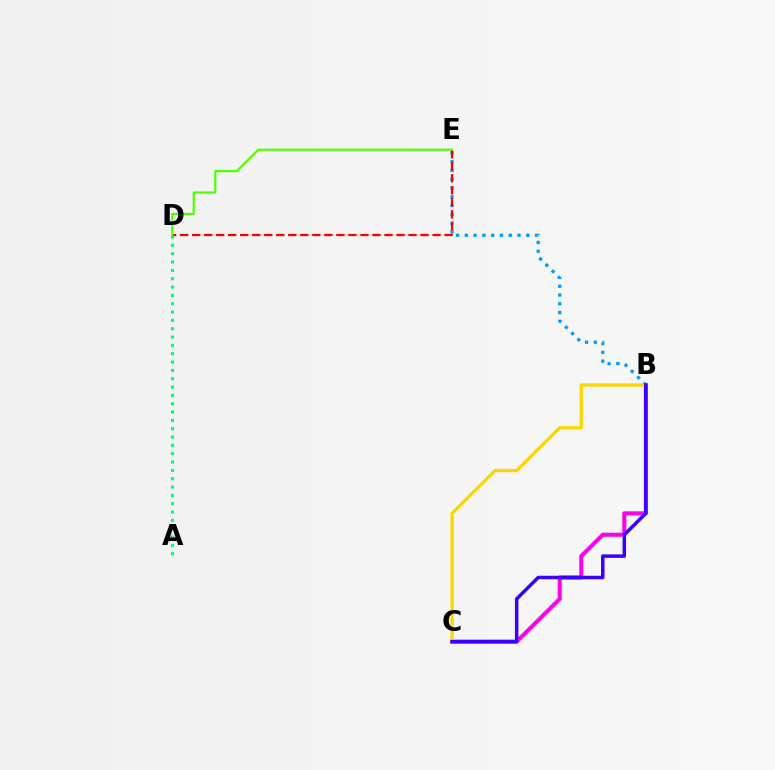{('B', 'E'): [{'color': '#009eff', 'line_style': 'dotted', 'thickness': 2.39}], ('B', 'C'): [{'color': '#ff00ed', 'line_style': 'solid', 'thickness': 2.9}, {'color': '#ffd500', 'line_style': 'solid', 'thickness': 2.34}, {'color': '#3700ff', 'line_style': 'solid', 'thickness': 2.5}], ('A', 'D'): [{'color': '#00ff86', 'line_style': 'dotted', 'thickness': 2.26}], ('D', 'E'): [{'color': '#ff0000', 'line_style': 'dashed', 'thickness': 1.63}, {'color': '#4fff00', 'line_style': 'solid', 'thickness': 1.57}]}